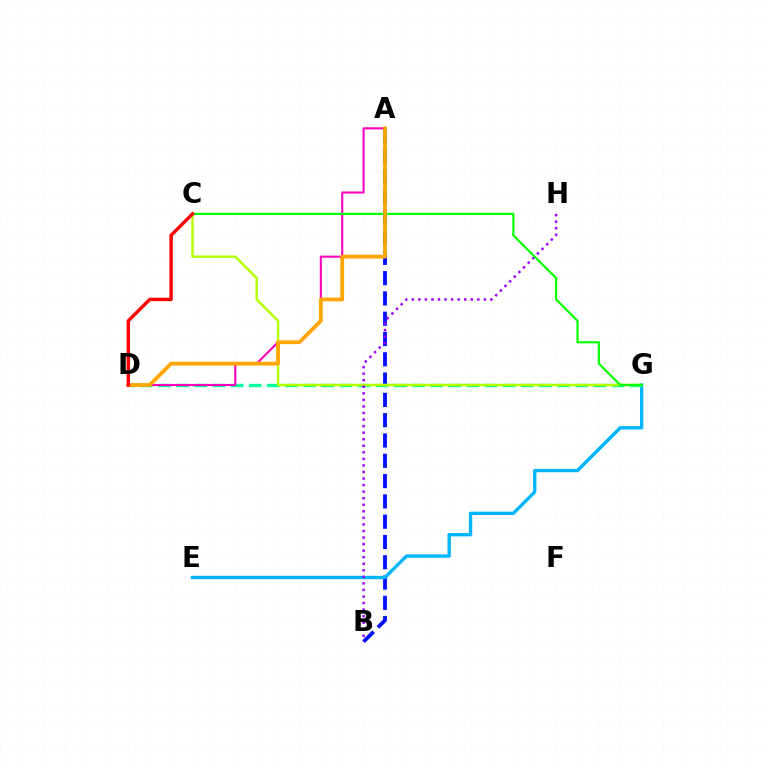{('A', 'B'): [{'color': '#0010ff', 'line_style': 'dashed', 'thickness': 2.76}], ('E', 'G'): [{'color': '#00b5ff', 'line_style': 'solid', 'thickness': 2.42}], ('D', 'G'): [{'color': '#00ff9d', 'line_style': 'dashed', 'thickness': 2.46}], ('C', 'G'): [{'color': '#b3ff00', 'line_style': 'solid', 'thickness': 1.76}, {'color': '#08ff00', 'line_style': 'solid', 'thickness': 1.58}], ('B', 'H'): [{'color': '#9b00ff', 'line_style': 'dotted', 'thickness': 1.78}], ('A', 'D'): [{'color': '#ff00bd', 'line_style': 'solid', 'thickness': 1.51}, {'color': '#ffa500', 'line_style': 'solid', 'thickness': 2.72}], ('C', 'D'): [{'color': '#ff0000', 'line_style': 'solid', 'thickness': 2.47}]}